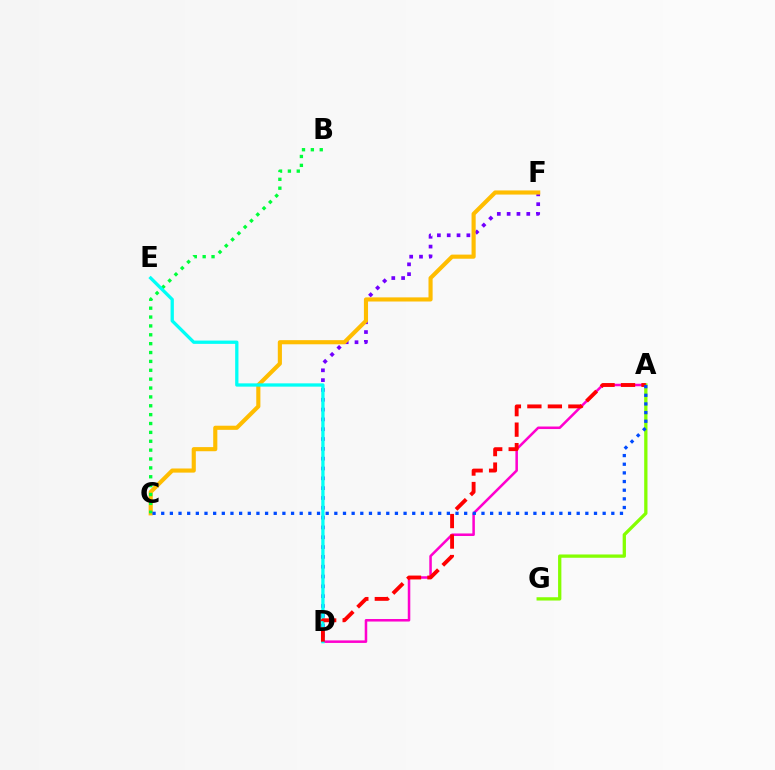{('A', 'D'): [{'color': '#ff00cf', 'line_style': 'solid', 'thickness': 1.82}, {'color': '#ff0000', 'line_style': 'dashed', 'thickness': 2.78}], ('D', 'F'): [{'color': '#7200ff', 'line_style': 'dotted', 'thickness': 2.67}], ('A', 'G'): [{'color': '#84ff00', 'line_style': 'solid', 'thickness': 2.37}], ('C', 'F'): [{'color': '#ffbd00', 'line_style': 'solid', 'thickness': 2.97}], ('B', 'C'): [{'color': '#00ff39', 'line_style': 'dotted', 'thickness': 2.41}], ('D', 'E'): [{'color': '#00fff6', 'line_style': 'solid', 'thickness': 2.37}], ('A', 'C'): [{'color': '#004bff', 'line_style': 'dotted', 'thickness': 2.35}]}